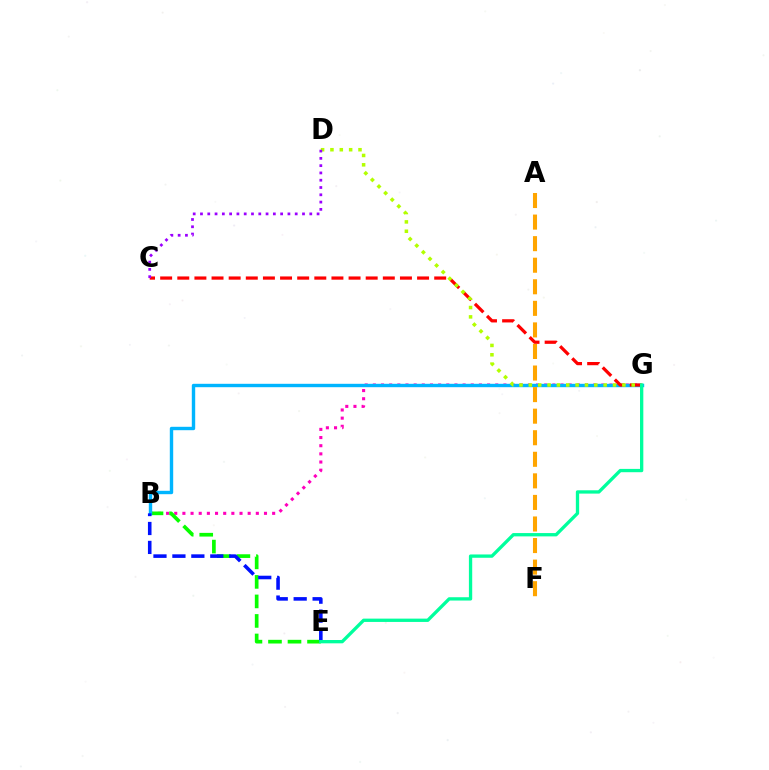{('B', 'G'): [{'color': '#ff00bd', 'line_style': 'dotted', 'thickness': 2.22}, {'color': '#00b5ff', 'line_style': 'solid', 'thickness': 2.45}], ('B', 'E'): [{'color': '#08ff00', 'line_style': 'dashed', 'thickness': 2.65}, {'color': '#0010ff', 'line_style': 'dashed', 'thickness': 2.57}], ('C', 'G'): [{'color': '#ff0000', 'line_style': 'dashed', 'thickness': 2.33}], ('D', 'G'): [{'color': '#b3ff00', 'line_style': 'dotted', 'thickness': 2.54}], ('E', 'G'): [{'color': '#00ff9d', 'line_style': 'solid', 'thickness': 2.39}], ('C', 'D'): [{'color': '#9b00ff', 'line_style': 'dotted', 'thickness': 1.98}], ('A', 'F'): [{'color': '#ffa500', 'line_style': 'dashed', 'thickness': 2.93}]}